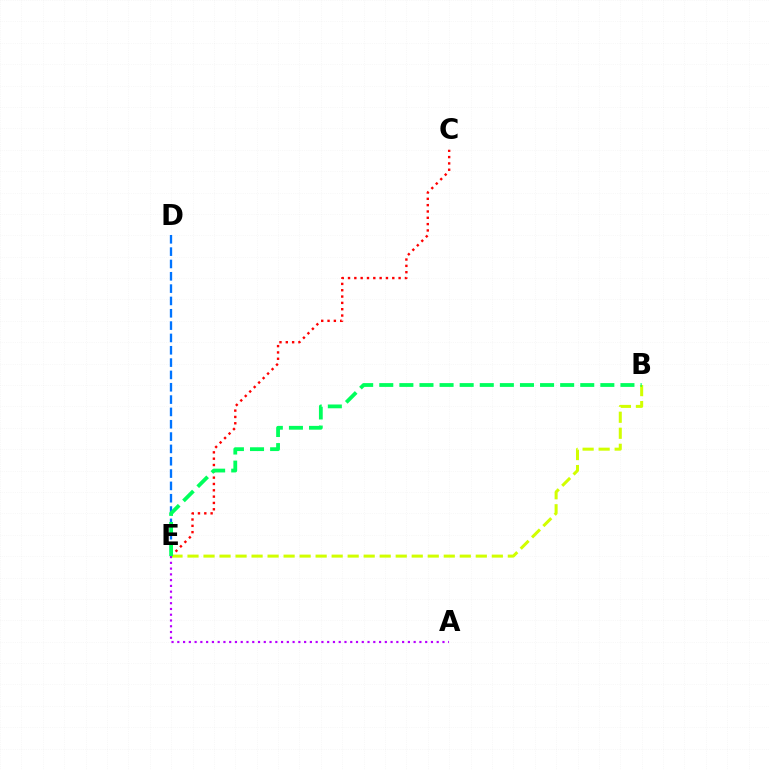{('C', 'E'): [{'color': '#ff0000', 'line_style': 'dotted', 'thickness': 1.72}], ('B', 'E'): [{'color': '#d1ff00', 'line_style': 'dashed', 'thickness': 2.18}, {'color': '#00ff5c', 'line_style': 'dashed', 'thickness': 2.73}], ('A', 'E'): [{'color': '#b900ff', 'line_style': 'dotted', 'thickness': 1.57}], ('D', 'E'): [{'color': '#0074ff', 'line_style': 'dashed', 'thickness': 1.67}]}